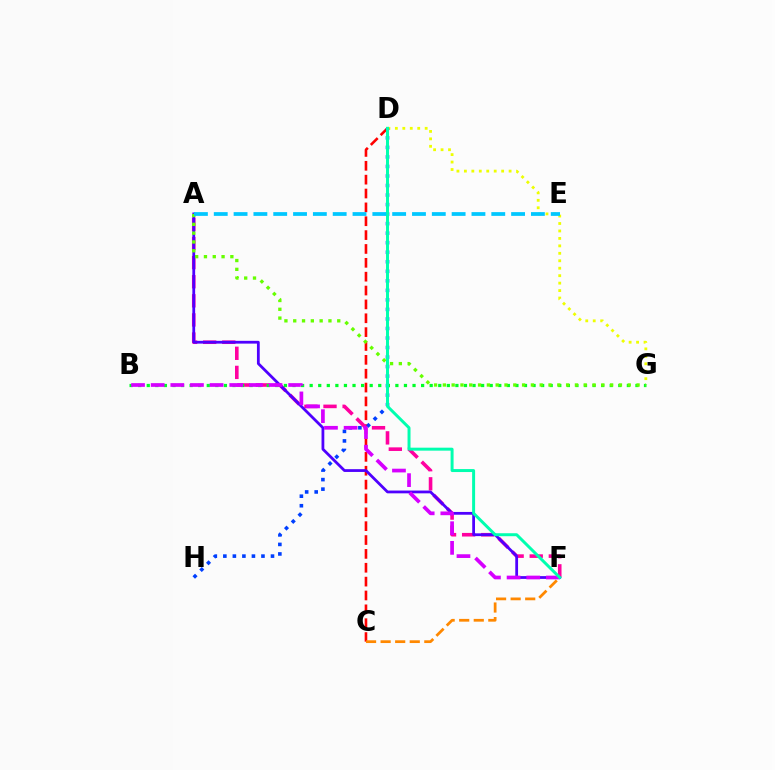{('D', 'G'): [{'color': '#eeff00', 'line_style': 'dotted', 'thickness': 2.03}], ('C', 'D'): [{'color': '#ff0000', 'line_style': 'dashed', 'thickness': 1.88}], ('D', 'H'): [{'color': '#003fff', 'line_style': 'dotted', 'thickness': 2.59}], ('A', 'F'): [{'color': '#ff00a0', 'line_style': 'dashed', 'thickness': 2.6}, {'color': '#4f00ff', 'line_style': 'solid', 'thickness': 2.0}], ('B', 'G'): [{'color': '#00ff27', 'line_style': 'dotted', 'thickness': 2.33}], ('A', 'G'): [{'color': '#66ff00', 'line_style': 'dotted', 'thickness': 2.39}], ('C', 'F'): [{'color': '#ff8800', 'line_style': 'dashed', 'thickness': 1.98}], ('B', 'F'): [{'color': '#d600ff', 'line_style': 'dashed', 'thickness': 2.67}], ('D', 'F'): [{'color': '#00ffaf', 'line_style': 'solid', 'thickness': 2.14}], ('A', 'E'): [{'color': '#00c7ff', 'line_style': 'dashed', 'thickness': 2.69}]}